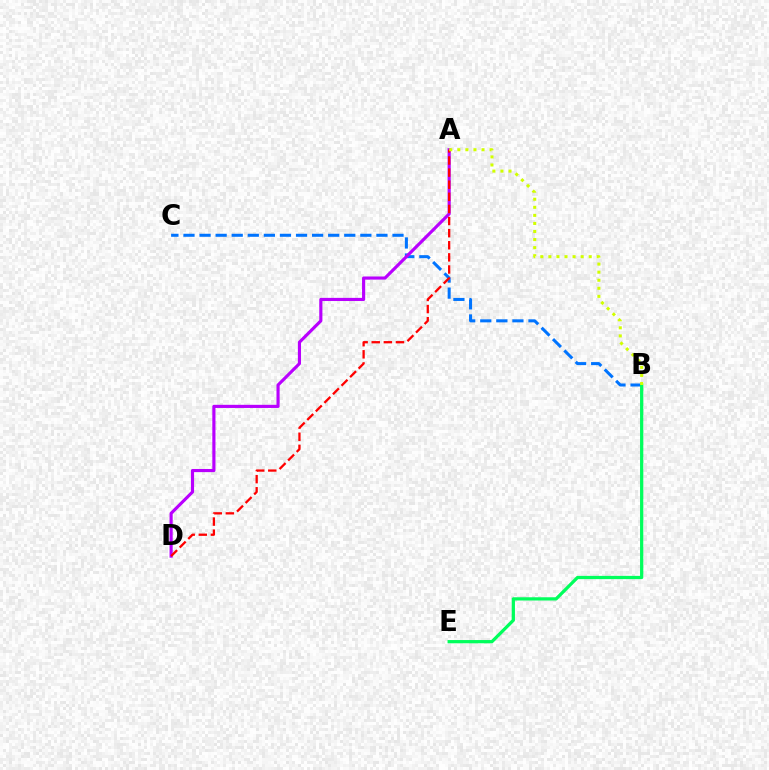{('B', 'C'): [{'color': '#0074ff', 'line_style': 'dashed', 'thickness': 2.18}], ('A', 'D'): [{'color': '#b900ff', 'line_style': 'solid', 'thickness': 2.26}, {'color': '#ff0000', 'line_style': 'dashed', 'thickness': 1.65}], ('B', 'E'): [{'color': '#00ff5c', 'line_style': 'solid', 'thickness': 2.33}], ('A', 'B'): [{'color': '#d1ff00', 'line_style': 'dotted', 'thickness': 2.19}]}